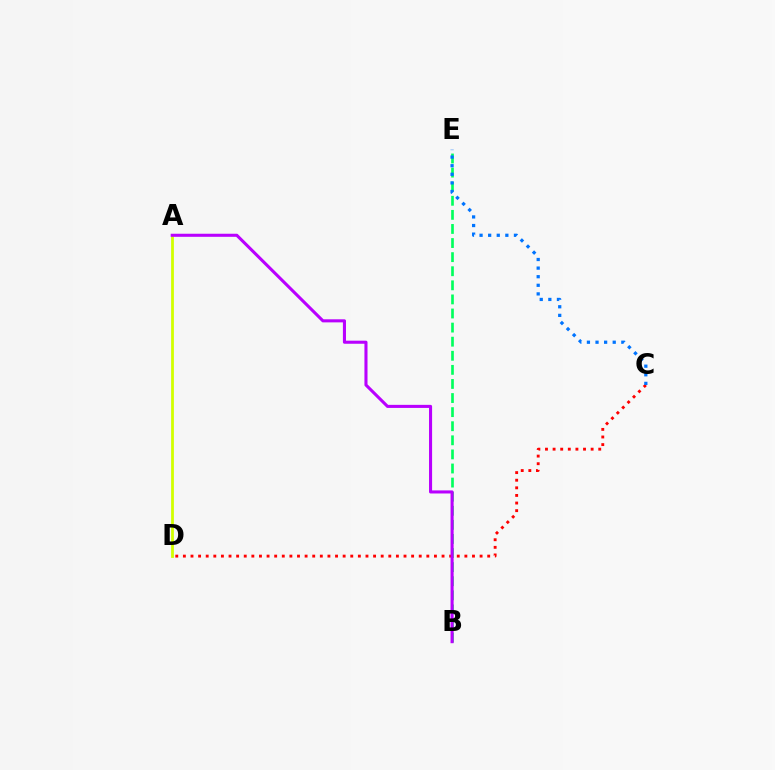{('B', 'E'): [{'color': '#00ff5c', 'line_style': 'dashed', 'thickness': 1.91}], ('A', 'D'): [{'color': '#d1ff00', 'line_style': 'solid', 'thickness': 2.0}], ('C', 'D'): [{'color': '#ff0000', 'line_style': 'dotted', 'thickness': 2.07}], ('A', 'B'): [{'color': '#b900ff', 'line_style': 'solid', 'thickness': 2.21}], ('C', 'E'): [{'color': '#0074ff', 'line_style': 'dotted', 'thickness': 2.34}]}